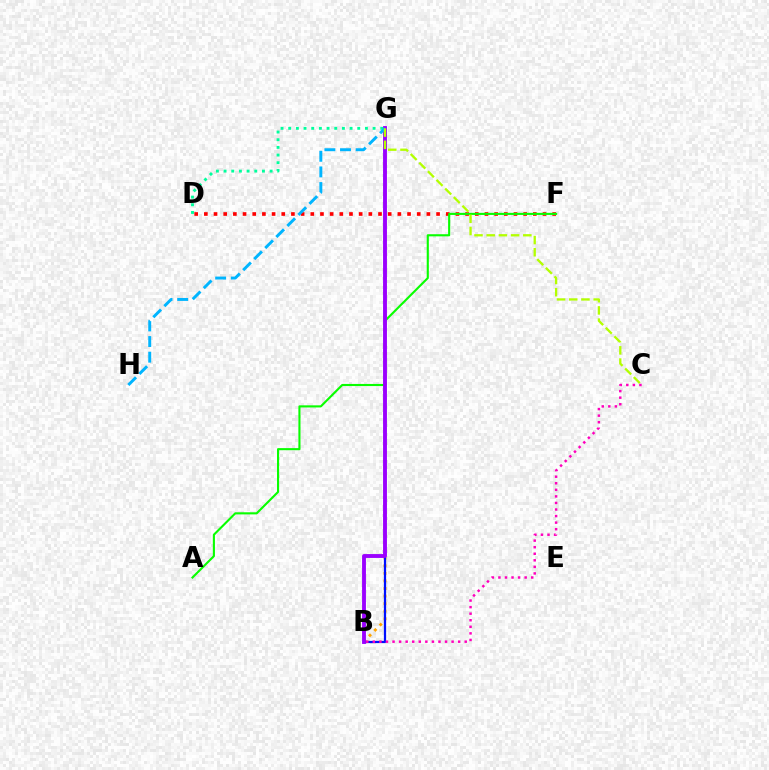{('B', 'G'): [{'color': '#ffa500', 'line_style': 'dotted', 'thickness': 2.06}, {'color': '#0010ff', 'line_style': 'solid', 'thickness': 1.61}, {'color': '#9b00ff', 'line_style': 'solid', 'thickness': 2.78}], ('D', 'F'): [{'color': '#ff0000', 'line_style': 'dotted', 'thickness': 2.63}], ('A', 'F'): [{'color': '#08ff00', 'line_style': 'solid', 'thickness': 1.52}], ('D', 'G'): [{'color': '#00ff9d', 'line_style': 'dotted', 'thickness': 2.08}], ('G', 'H'): [{'color': '#00b5ff', 'line_style': 'dashed', 'thickness': 2.12}], ('C', 'G'): [{'color': '#b3ff00', 'line_style': 'dashed', 'thickness': 1.66}], ('B', 'C'): [{'color': '#ff00bd', 'line_style': 'dotted', 'thickness': 1.78}]}